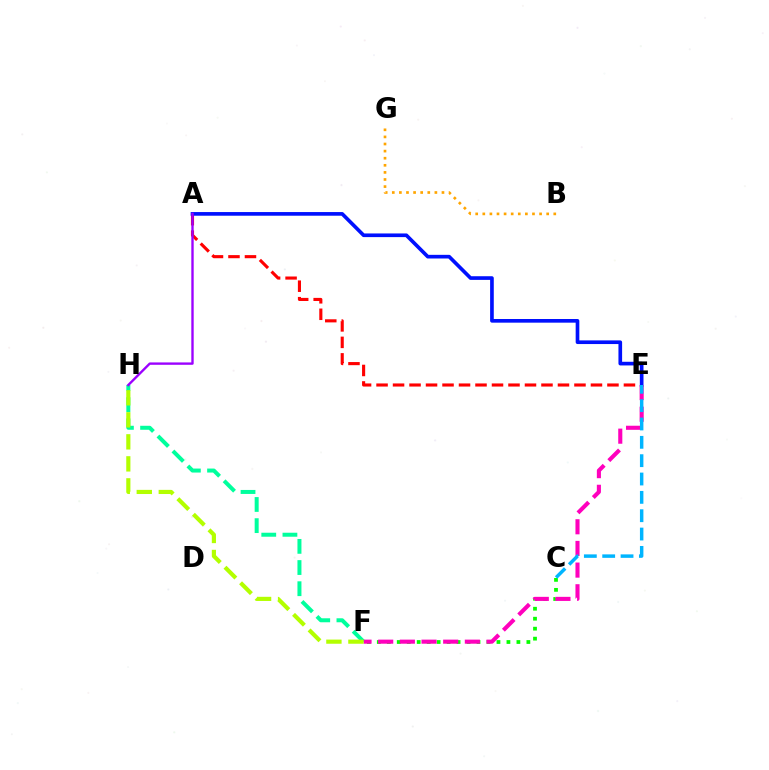{('A', 'E'): [{'color': '#ff0000', 'line_style': 'dashed', 'thickness': 2.24}, {'color': '#0010ff', 'line_style': 'solid', 'thickness': 2.64}], ('F', 'H'): [{'color': '#00ff9d', 'line_style': 'dashed', 'thickness': 2.88}, {'color': '#b3ff00', 'line_style': 'dashed', 'thickness': 2.99}], ('A', 'H'): [{'color': '#9b00ff', 'line_style': 'solid', 'thickness': 1.71}], ('C', 'F'): [{'color': '#08ff00', 'line_style': 'dotted', 'thickness': 2.71}], ('E', 'F'): [{'color': '#ff00bd', 'line_style': 'dashed', 'thickness': 2.94}], ('B', 'G'): [{'color': '#ffa500', 'line_style': 'dotted', 'thickness': 1.93}], ('C', 'E'): [{'color': '#00b5ff', 'line_style': 'dashed', 'thickness': 2.49}]}